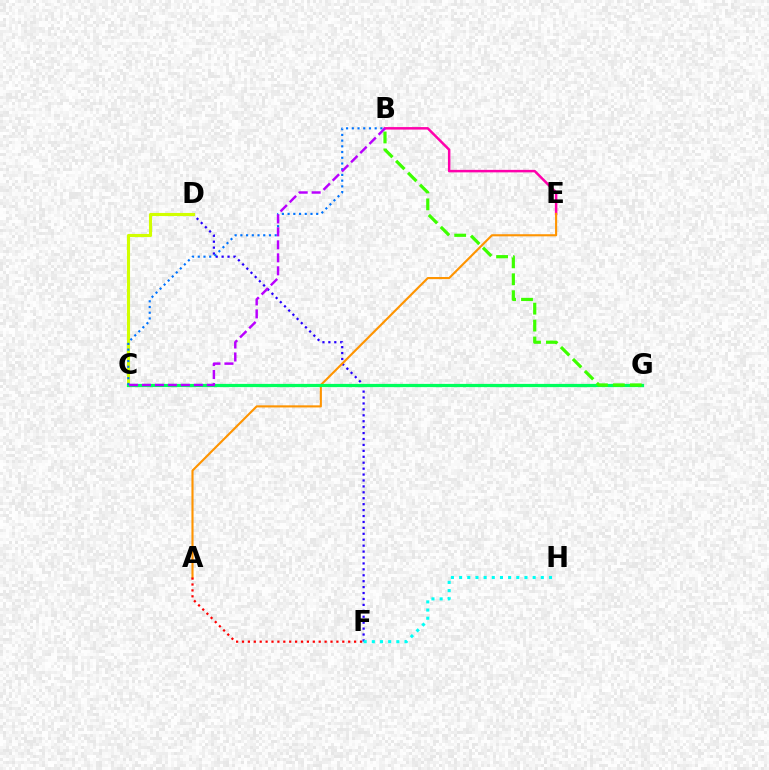{('B', 'E'): [{'color': '#ff00ac', 'line_style': 'solid', 'thickness': 1.8}], ('D', 'F'): [{'color': '#2500ff', 'line_style': 'dotted', 'thickness': 1.61}], ('A', 'E'): [{'color': '#ff9400', 'line_style': 'solid', 'thickness': 1.52}], ('C', 'D'): [{'color': '#d1ff00', 'line_style': 'solid', 'thickness': 2.23}], ('A', 'F'): [{'color': '#ff0000', 'line_style': 'dotted', 'thickness': 1.6}], ('C', 'G'): [{'color': '#00ff5c', 'line_style': 'solid', 'thickness': 2.32}], ('B', 'C'): [{'color': '#0074ff', 'line_style': 'dotted', 'thickness': 1.55}, {'color': '#b900ff', 'line_style': 'dashed', 'thickness': 1.76}], ('F', 'H'): [{'color': '#00fff6', 'line_style': 'dotted', 'thickness': 2.22}], ('B', 'G'): [{'color': '#3dff00', 'line_style': 'dashed', 'thickness': 2.3}]}